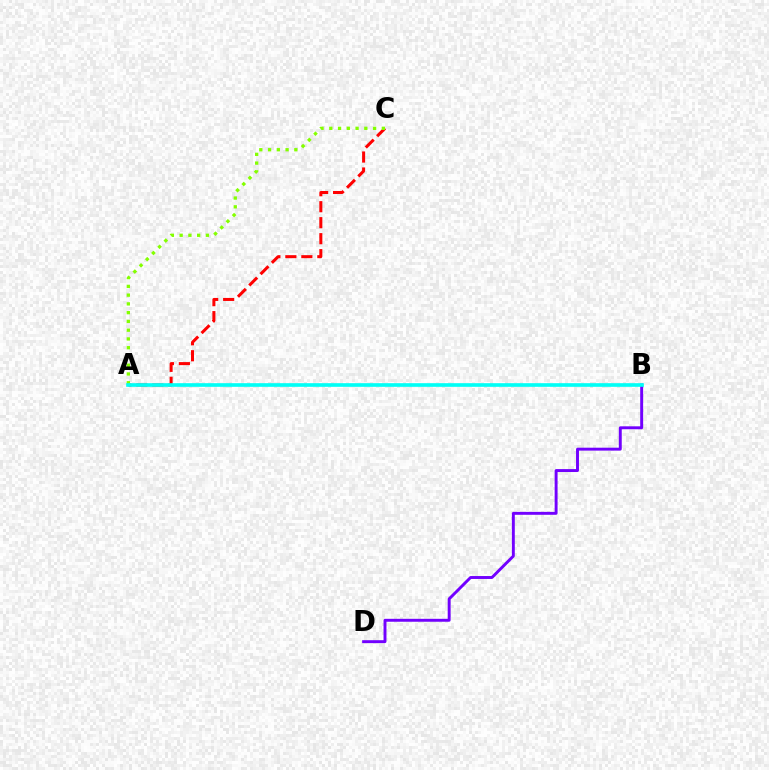{('A', 'C'): [{'color': '#ff0000', 'line_style': 'dashed', 'thickness': 2.17}, {'color': '#84ff00', 'line_style': 'dotted', 'thickness': 2.38}], ('B', 'D'): [{'color': '#7200ff', 'line_style': 'solid', 'thickness': 2.11}], ('A', 'B'): [{'color': '#00fff6', 'line_style': 'solid', 'thickness': 2.62}]}